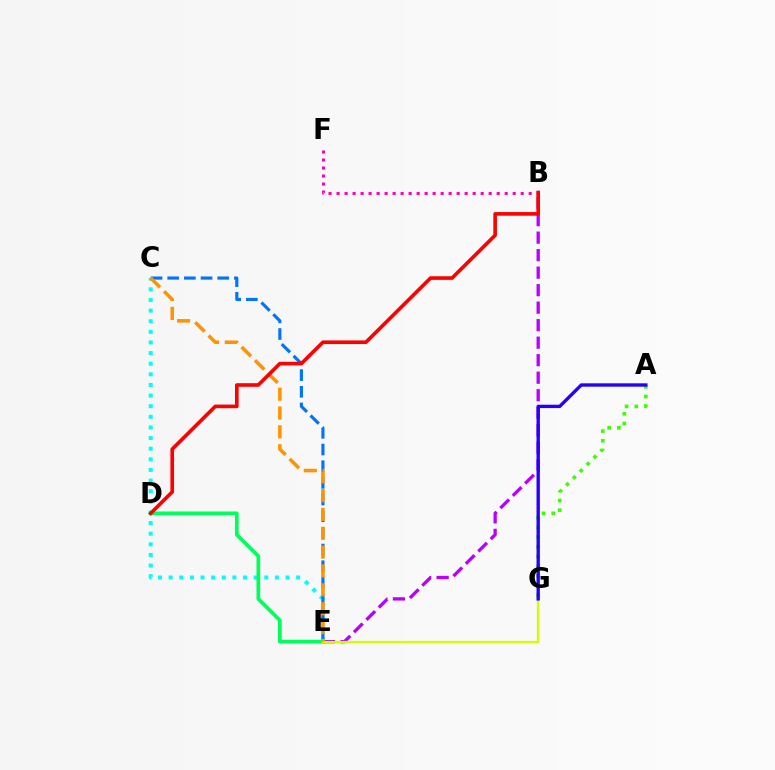{('C', 'E'): [{'color': '#00fff6', 'line_style': 'dotted', 'thickness': 2.89}, {'color': '#0074ff', 'line_style': 'dashed', 'thickness': 2.27}, {'color': '#ff9400', 'line_style': 'dashed', 'thickness': 2.56}], ('B', 'F'): [{'color': '#ff00ac', 'line_style': 'dotted', 'thickness': 2.18}], ('B', 'E'): [{'color': '#b900ff', 'line_style': 'dashed', 'thickness': 2.38}], ('A', 'G'): [{'color': '#3dff00', 'line_style': 'dotted', 'thickness': 2.64}, {'color': '#2500ff', 'line_style': 'solid', 'thickness': 2.41}], ('D', 'E'): [{'color': '#00ff5c', 'line_style': 'solid', 'thickness': 2.66}], ('E', 'G'): [{'color': '#d1ff00', 'line_style': 'solid', 'thickness': 1.65}], ('B', 'D'): [{'color': '#ff0000', 'line_style': 'solid', 'thickness': 2.62}]}